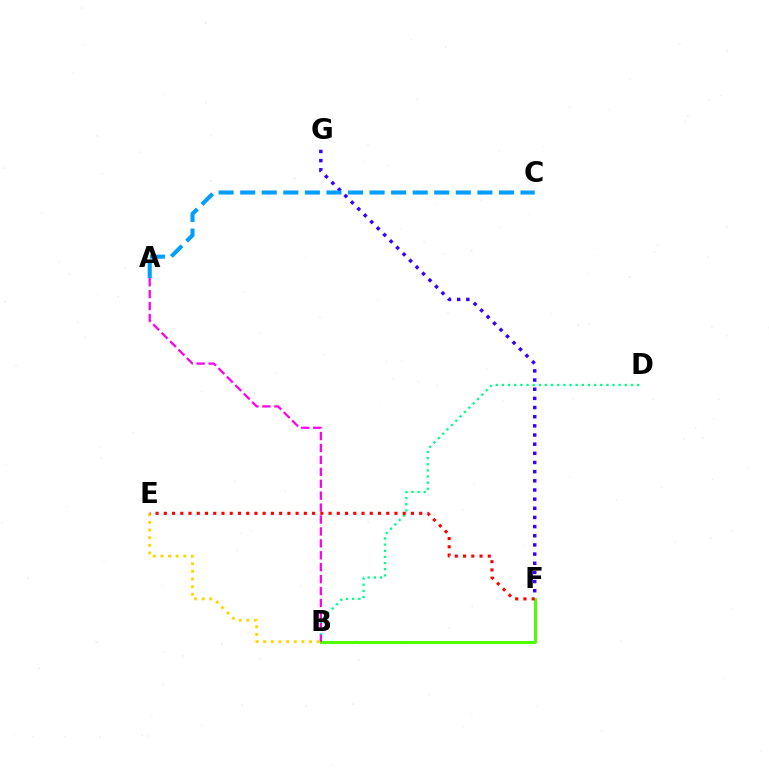{('B', 'D'): [{'color': '#00ff86', 'line_style': 'dotted', 'thickness': 1.67}], ('F', 'G'): [{'color': '#3700ff', 'line_style': 'dotted', 'thickness': 2.49}], ('B', 'F'): [{'color': '#4fff00', 'line_style': 'solid', 'thickness': 2.17}], ('A', 'C'): [{'color': '#009eff', 'line_style': 'dashed', 'thickness': 2.93}], ('A', 'B'): [{'color': '#ff00ed', 'line_style': 'dashed', 'thickness': 1.62}], ('B', 'E'): [{'color': '#ffd500', 'line_style': 'dotted', 'thickness': 2.08}], ('E', 'F'): [{'color': '#ff0000', 'line_style': 'dotted', 'thickness': 2.24}]}